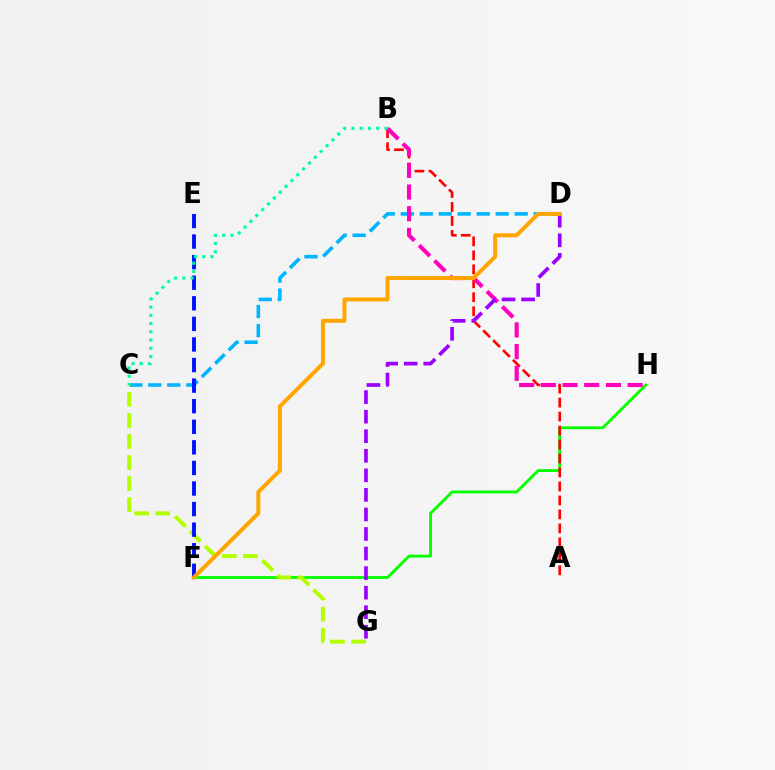{('F', 'H'): [{'color': '#08ff00', 'line_style': 'solid', 'thickness': 2.08}], ('C', 'D'): [{'color': '#00b5ff', 'line_style': 'dashed', 'thickness': 2.58}], ('A', 'B'): [{'color': '#ff0000', 'line_style': 'dashed', 'thickness': 1.9}], ('C', 'G'): [{'color': '#b3ff00', 'line_style': 'dashed', 'thickness': 2.86}], ('B', 'H'): [{'color': '#ff00bd', 'line_style': 'dashed', 'thickness': 2.95}], ('D', 'G'): [{'color': '#9b00ff', 'line_style': 'dashed', 'thickness': 2.66}], ('E', 'F'): [{'color': '#0010ff', 'line_style': 'dashed', 'thickness': 2.8}], ('B', 'C'): [{'color': '#00ff9d', 'line_style': 'dotted', 'thickness': 2.24}], ('D', 'F'): [{'color': '#ffa500', 'line_style': 'solid', 'thickness': 2.87}]}